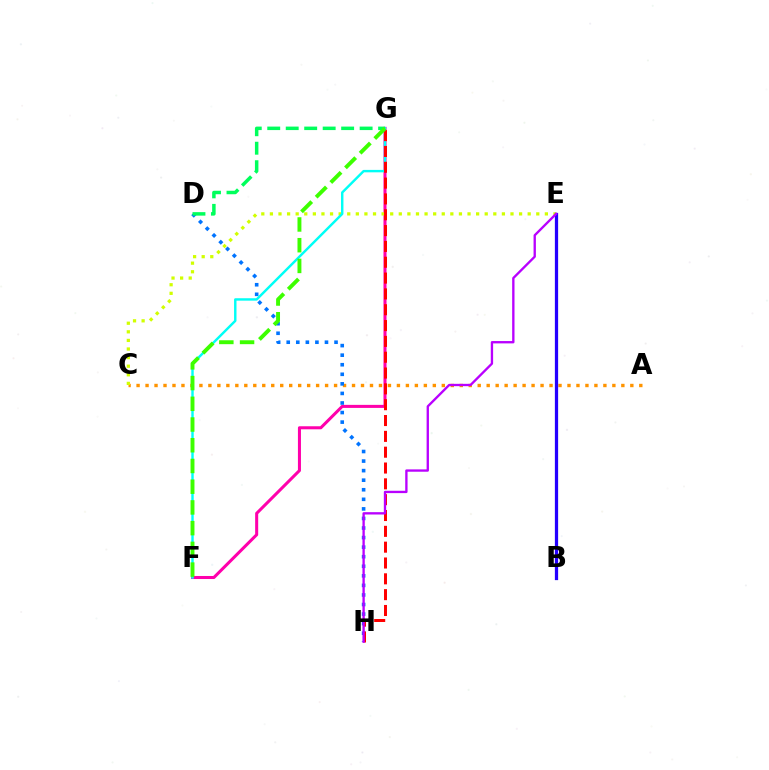{('F', 'G'): [{'color': '#ff00ac', 'line_style': 'solid', 'thickness': 2.19}, {'color': '#00fff6', 'line_style': 'solid', 'thickness': 1.75}, {'color': '#3dff00', 'line_style': 'dashed', 'thickness': 2.82}], ('A', 'C'): [{'color': '#ff9400', 'line_style': 'dotted', 'thickness': 2.44}], ('C', 'E'): [{'color': '#d1ff00', 'line_style': 'dotted', 'thickness': 2.33}], ('D', 'H'): [{'color': '#0074ff', 'line_style': 'dotted', 'thickness': 2.6}], ('G', 'H'): [{'color': '#ff0000', 'line_style': 'dashed', 'thickness': 2.15}], ('D', 'G'): [{'color': '#00ff5c', 'line_style': 'dashed', 'thickness': 2.51}], ('B', 'E'): [{'color': '#2500ff', 'line_style': 'solid', 'thickness': 2.34}], ('E', 'H'): [{'color': '#b900ff', 'line_style': 'solid', 'thickness': 1.68}]}